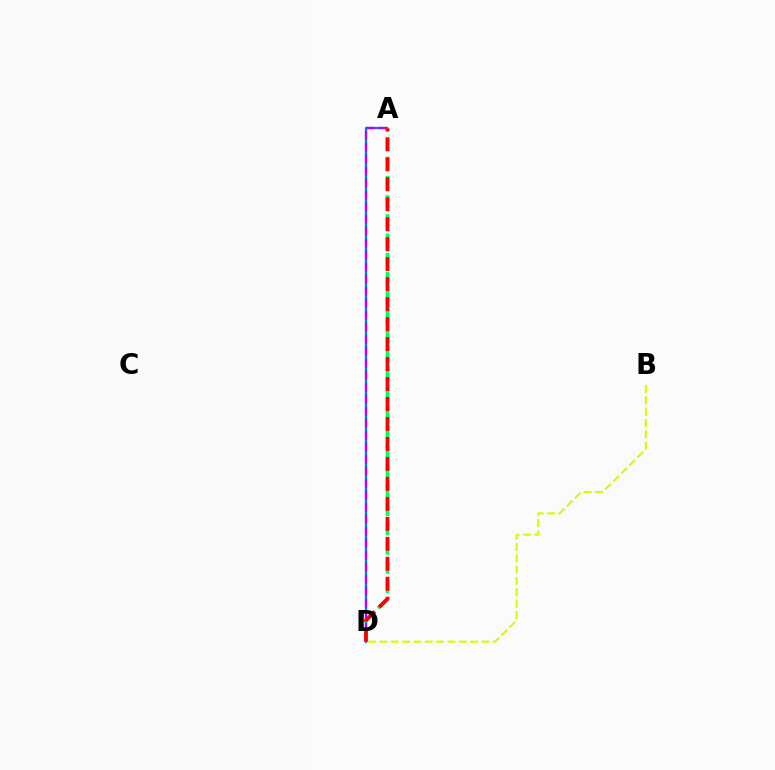{('A', 'D'): [{'color': '#0074ff', 'line_style': 'solid', 'thickness': 1.61}, {'color': '#b900ff', 'line_style': 'dashed', 'thickness': 1.63}, {'color': '#00ff5c', 'line_style': 'dashed', 'thickness': 2.61}, {'color': '#ff0000', 'line_style': 'dashed', 'thickness': 2.71}], ('B', 'D'): [{'color': '#d1ff00', 'line_style': 'dashed', 'thickness': 1.54}]}